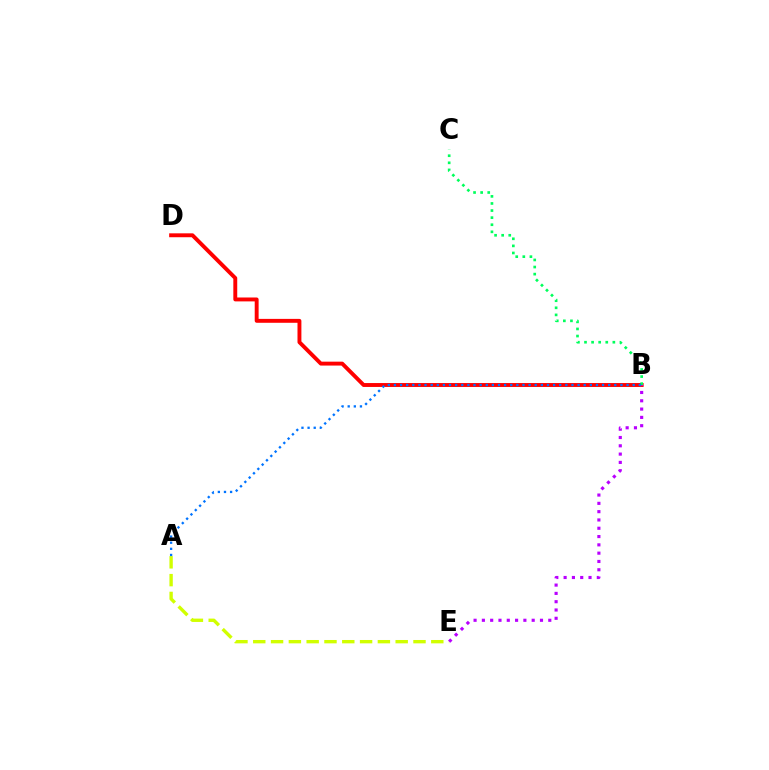{('B', 'D'): [{'color': '#ff0000', 'line_style': 'solid', 'thickness': 2.81}], ('B', 'C'): [{'color': '#00ff5c', 'line_style': 'dotted', 'thickness': 1.93}], ('A', 'E'): [{'color': '#d1ff00', 'line_style': 'dashed', 'thickness': 2.42}], ('B', 'E'): [{'color': '#b900ff', 'line_style': 'dotted', 'thickness': 2.26}], ('A', 'B'): [{'color': '#0074ff', 'line_style': 'dotted', 'thickness': 1.66}]}